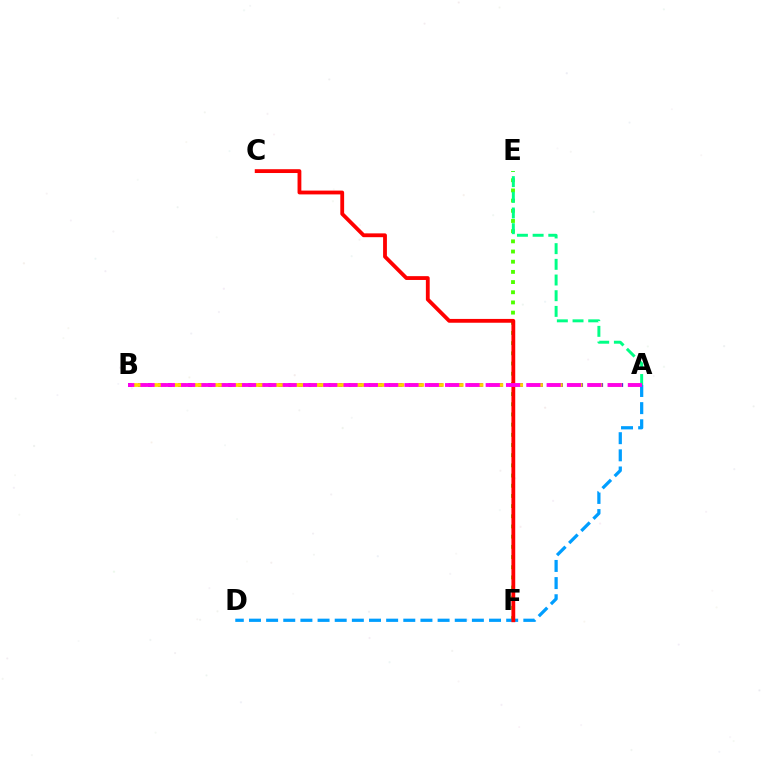{('A', 'B'): [{'color': '#3700ff', 'line_style': 'dotted', 'thickness': 2.72}, {'color': '#ffd500', 'line_style': 'dashed', 'thickness': 2.69}, {'color': '#ff00ed', 'line_style': 'dashed', 'thickness': 2.76}], ('E', 'F'): [{'color': '#4fff00', 'line_style': 'dotted', 'thickness': 2.77}], ('A', 'D'): [{'color': '#009eff', 'line_style': 'dashed', 'thickness': 2.33}], ('A', 'E'): [{'color': '#00ff86', 'line_style': 'dashed', 'thickness': 2.13}], ('C', 'F'): [{'color': '#ff0000', 'line_style': 'solid', 'thickness': 2.75}]}